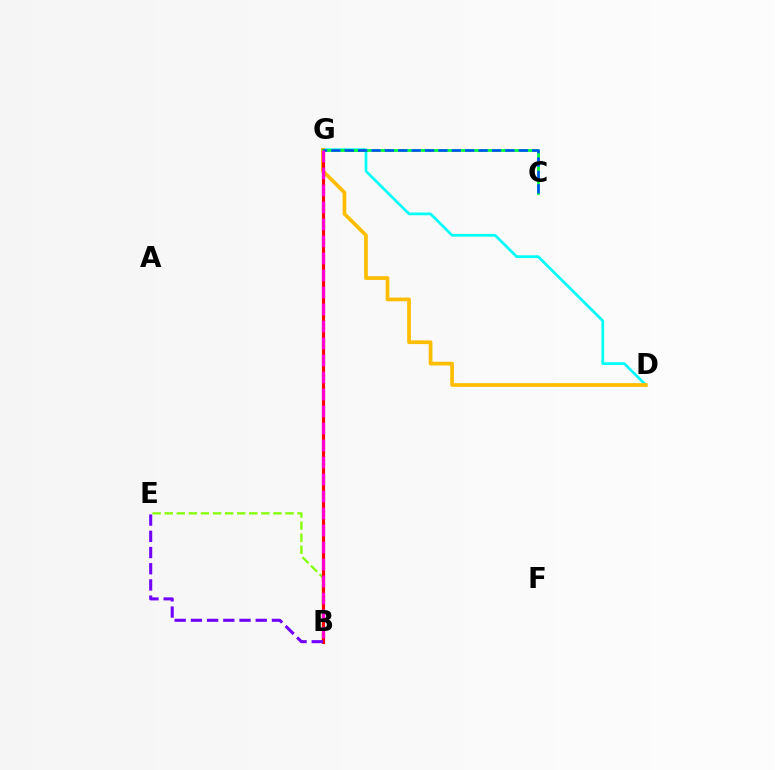{('D', 'G'): [{'color': '#00fff6', 'line_style': 'solid', 'thickness': 1.98}, {'color': '#ffbd00', 'line_style': 'solid', 'thickness': 2.67}], ('B', 'E'): [{'color': '#84ff00', 'line_style': 'dashed', 'thickness': 1.64}, {'color': '#7200ff', 'line_style': 'dashed', 'thickness': 2.2}], ('B', 'G'): [{'color': '#ff0000', 'line_style': 'solid', 'thickness': 2.26}, {'color': '#ff00cf', 'line_style': 'dashed', 'thickness': 2.31}], ('C', 'G'): [{'color': '#00ff39', 'line_style': 'solid', 'thickness': 1.99}, {'color': '#004bff', 'line_style': 'dashed', 'thickness': 1.82}]}